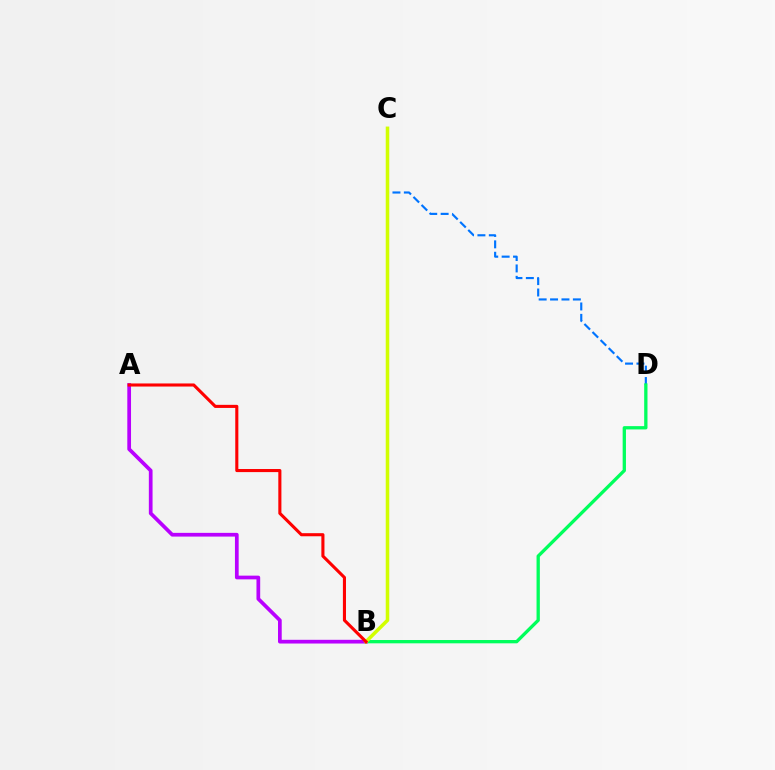{('C', 'D'): [{'color': '#0074ff', 'line_style': 'dashed', 'thickness': 1.55}], ('B', 'D'): [{'color': '#00ff5c', 'line_style': 'solid', 'thickness': 2.38}], ('A', 'B'): [{'color': '#b900ff', 'line_style': 'solid', 'thickness': 2.68}, {'color': '#ff0000', 'line_style': 'solid', 'thickness': 2.22}], ('B', 'C'): [{'color': '#d1ff00', 'line_style': 'solid', 'thickness': 2.54}]}